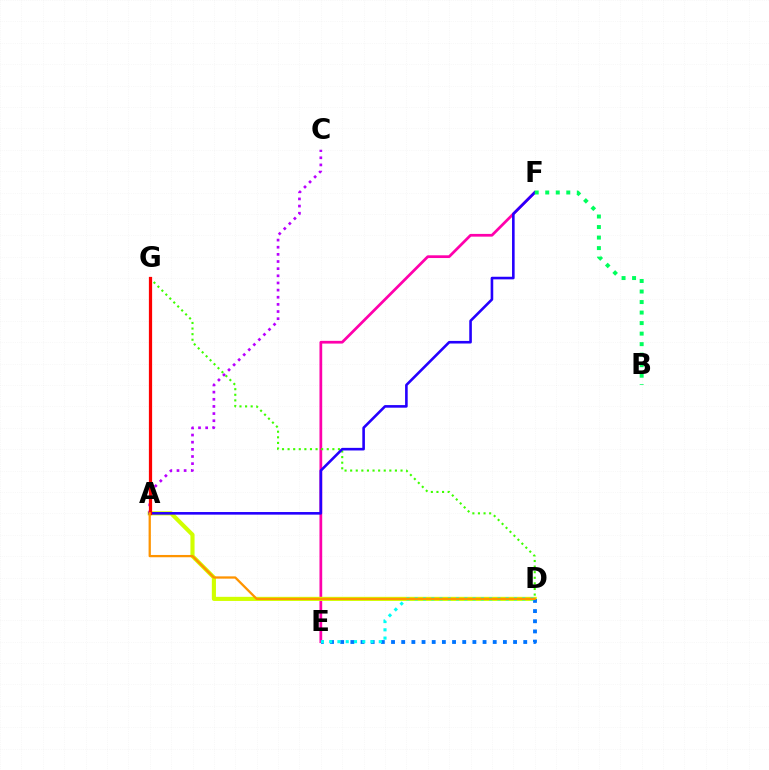{('E', 'F'): [{'color': '#ff00ac', 'line_style': 'solid', 'thickness': 1.97}], ('D', 'G'): [{'color': '#3dff00', 'line_style': 'dotted', 'thickness': 1.52}], ('A', 'D'): [{'color': '#d1ff00', 'line_style': 'solid', 'thickness': 2.97}, {'color': '#ff9400', 'line_style': 'solid', 'thickness': 1.64}], ('D', 'E'): [{'color': '#0074ff', 'line_style': 'dotted', 'thickness': 2.76}, {'color': '#00fff6', 'line_style': 'dotted', 'thickness': 2.25}], ('A', 'C'): [{'color': '#b900ff', 'line_style': 'dotted', 'thickness': 1.94}], ('A', 'F'): [{'color': '#2500ff', 'line_style': 'solid', 'thickness': 1.88}], ('A', 'G'): [{'color': '#ff0000', 'line_style': 'solid', 'thickness': 2.33}], ('B', 'F'): [{'color': '#00ff5c', 'line_style': 'dotted', 'thickness': 2.86}]}